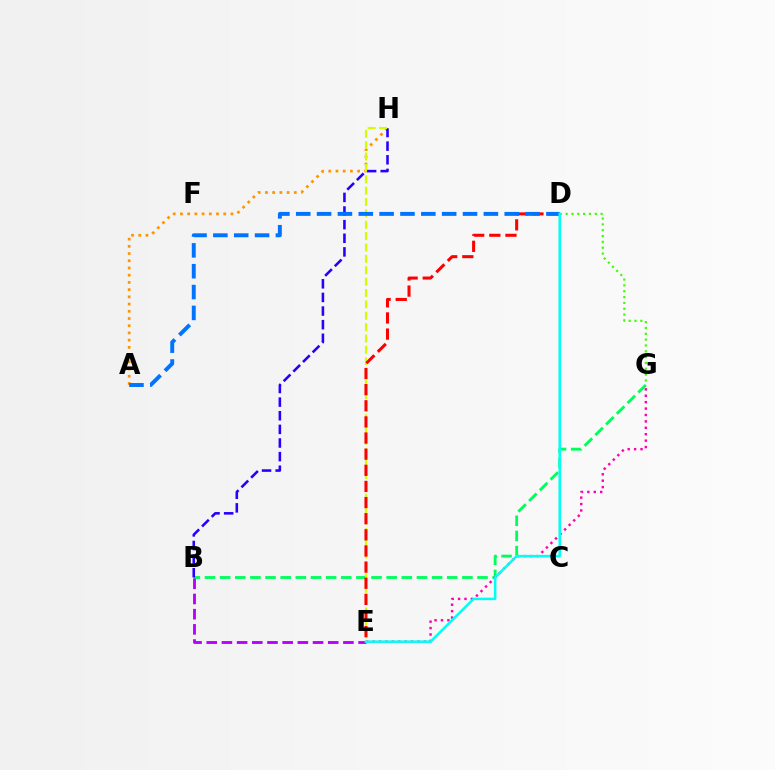{('B', 'G'): [{'color': '#00ff5c', 'line_style': 'dashed', 'thickness': 2.06}], ('B', 'E'): [{'color': '#b900ff', 'line_style': 'dashed', 'thickness': 2.06}], ('A', 'H'): [{'color': '#ff9400', 'line_style': 'dotted', 'thickness': 1.96}], ('B', 'H'): [{'color': '#2500ff', 'line_style': 'dashed', 'thickness': 1.85}], ('E', 'H'): [{'color': '#d1ff00', 'line_style': 'dashed', 'thickness': 1.55}], ('E', 'G'): [{'color': '#ff00ac', 'line_style': 'dotted', 'thickness': 1.74}], ('D', 'E'): [{'color': '#ff0000', 'line_style': 'dashed', 'thickness': 2.19}, {'color': '#00fff6', 'line_style': 'solid', 'thickness': 1.83}], ('A', 'D'): [{'color': '#0074ff', 'line_style': 'dashed', 'thickness': 2.83}], ('D', 'G'): [{'color': '#3dff00', 'line_style': 'dotted', 'thickness': 1.58}]}